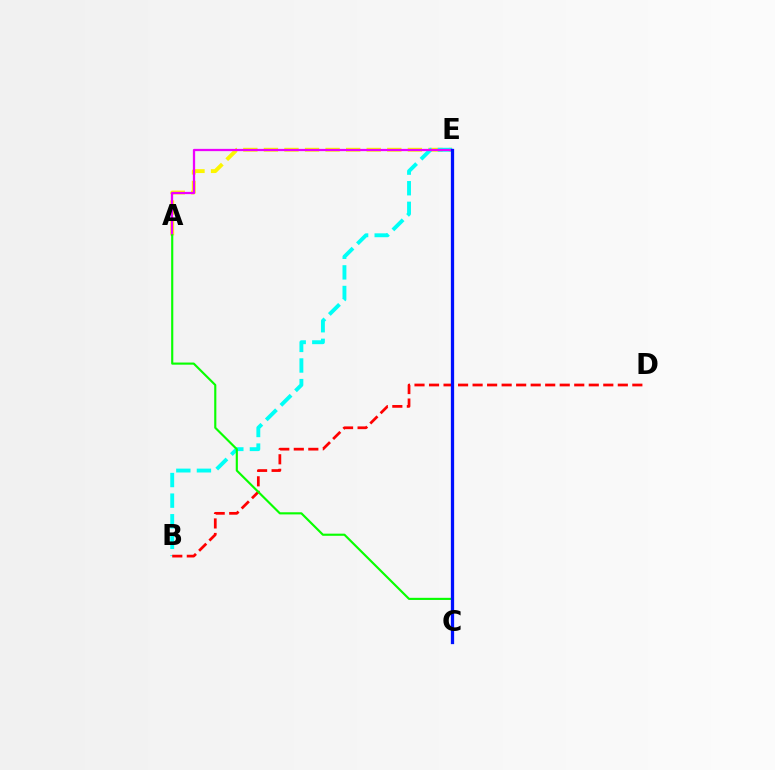{('A', 'E'): [{'color': '#fcf500', 'line_style': 'dashed', 'thickness': 2.79}, {'color': '#ee00ff', 'line_style': 'solid', 'thickness': 1.63}], ('B', 'E'): [{'color': '#00fff6', 'line_style': 'dashed', 'thickness': 2.8}], ('B', 'D'): [{'color': '#ff0000', 'line_style': 'dashed', 'thickness': 1.97}], ('A', 'C'): [{'color': '#08ff00', 'line_style': 'solid', 'thickness': 1.54}], ('C', 'E'): [{'color': '#0010ff', 'line_style': 'solid', 'thickness': 2.35}]}